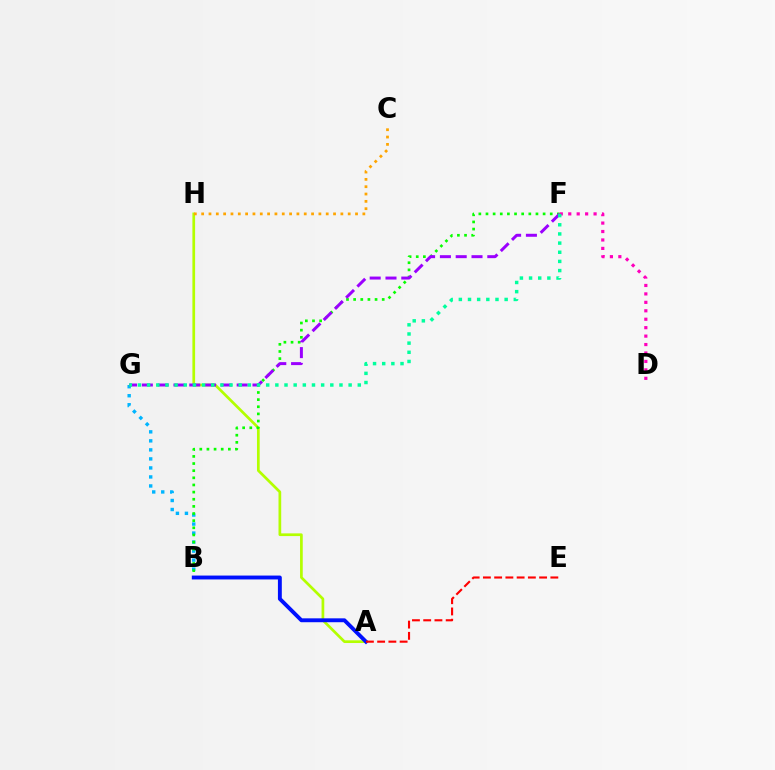{('B', 'G'): [{'color': '#00b5ff', 'line_style': 'dotted', 'thickness': 2.45}], ('A', 'H'): [{'color': '#b3ff00', 'line_style': 'solid', 'thickness': 1.95}], ('B', 'F'): [{'color': '#08ff00', 'line_style': 'dotted', 'thickness': 1.94}], ('F', 'G'): [{'color': '#9b00ff', 'line_style': 'dashed', 'thickness': 2.15}, {'color': '#00ff9d', 'line_style': 'dotted', 'thickness': 2.49}], ('C', 'H'): [{'color': '#ffa500', 'line_style': 'dotted', 'thickness': 1.99}], ('D', 'F'): [{'color': '#ff00bd', 'line_style': 'dotted', 'thickness': 2.29}], ('A', 'B'): [{'color': '#0010ff', 'line_style': 'solid', 'thickness': 2.8}], ('A', 'E'): [{'color': '#ff0000', 'line_style': 'dashed', 'thickness': 1.53}]}